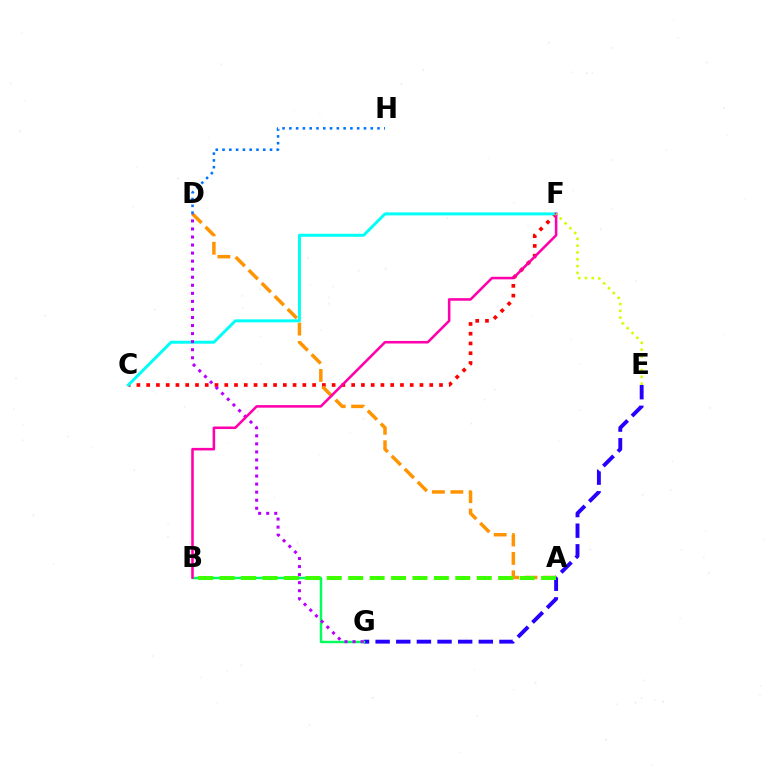{('C', 'F'): [{'color': '#ff0000', 'line_style': 'dotted', 'thickness': 2.65}, {'color': '#00fff6', 'line_style': 'solid', 'thickness': 2.13}], ('E', 'G'): [{'color': '#2500ff', 'line_style': 'dashed', 'thickness': 2.8}], ('A', 'D'): [{'color': '#ff9400', 'line_style': 'dashed', 'thickness': 2.5}], ('D', 'H'): [{'color': '#0074ff', 'line_style': 'dotted', 'thickness': 1.84}], ('B', 'G'): [{'color': '#00ff5c', 'line_style': 'solid', 'thickness': 1.76}], ('D', 'G'): [{'color': '#b900ff', 'line_style': 'dotted', 'thickness': 2.19}], ('B', 'F'): [{'color': '#ff00ac', 'line_style': 'solid', 'thickness': 1.84}], ('A', 'B'): [{'color': '#3dff00', 'line_style': 'dashed', 'thickness': 2.91}], ('E', 'F'): [{'color': '#d1ff00', 'line_style': 'dotted', 'thickness': 1.85}]}